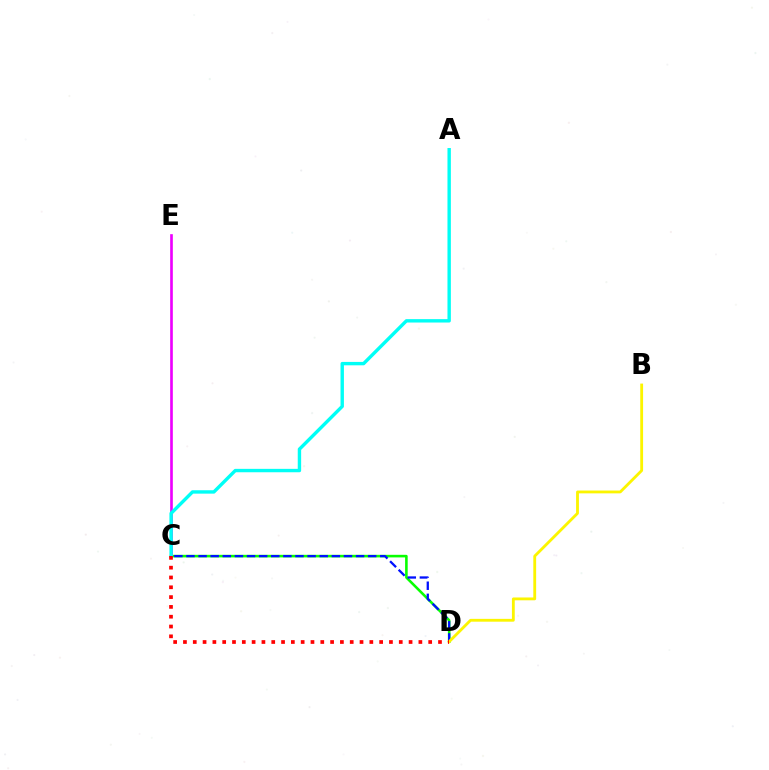{('C', 'D'): [{'color': '#08ff00', 'line_style': 'solid', 'thickness': 1.86}, {'color': '#0010ff', 'line_style': 'dashed', 'thickness': 1.65}, {'color': '#ff0000', 'line_style': 'dotted', 'thickness': 2.67}], ('B', 'D'): [{'color': '#fcf500', 'line_style': 'solid', 'thickness': 2.03}], ('C', 'E'): [{'color': '#ee00ff', 'line_style': 'solid', 'thickness': 1.91}], ('A', 'C'): [{'color': '#00fff6', 'line_style': 'solid', 'thickness': 2.45}]}